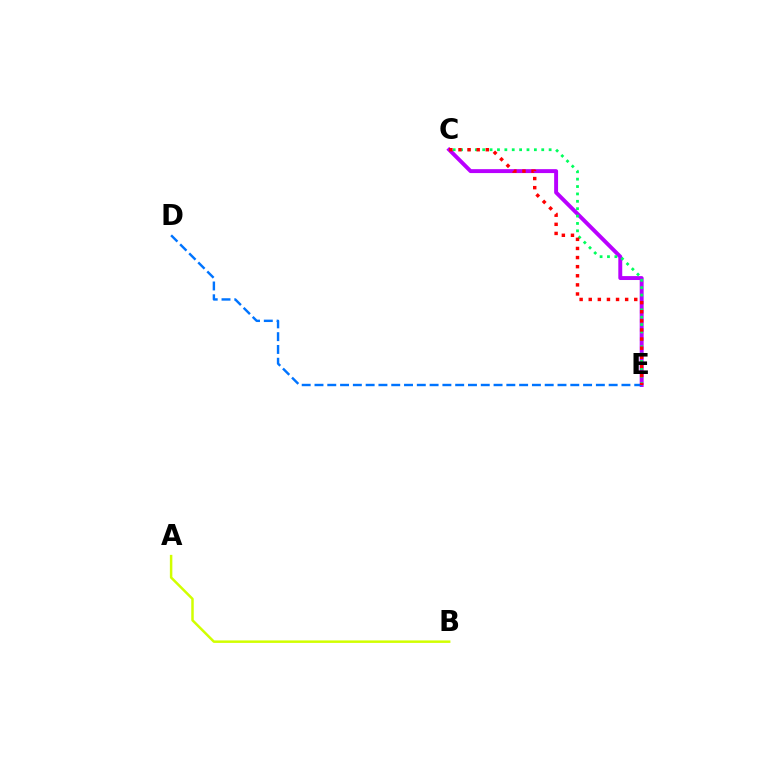{('A', 'B'): [{'color': '#d1ff00', 'line_style': 'solid', 'thickness': 1.79}], ('C', 'E'): [{'color': '#b900ff', 'line_style': 'solid', 'thickness': 2.82}, {'color': '#00ff5c', 'line_style': 'dotted', 'thickness': 2.01}, {'color': '#ff0000', 'line_style': 'dotted', 'thickness': 2.47}], ('D', 'E'): [{'color': '#0074ff', 'line_style': 'dashed', 'thickness': 1.74}]}